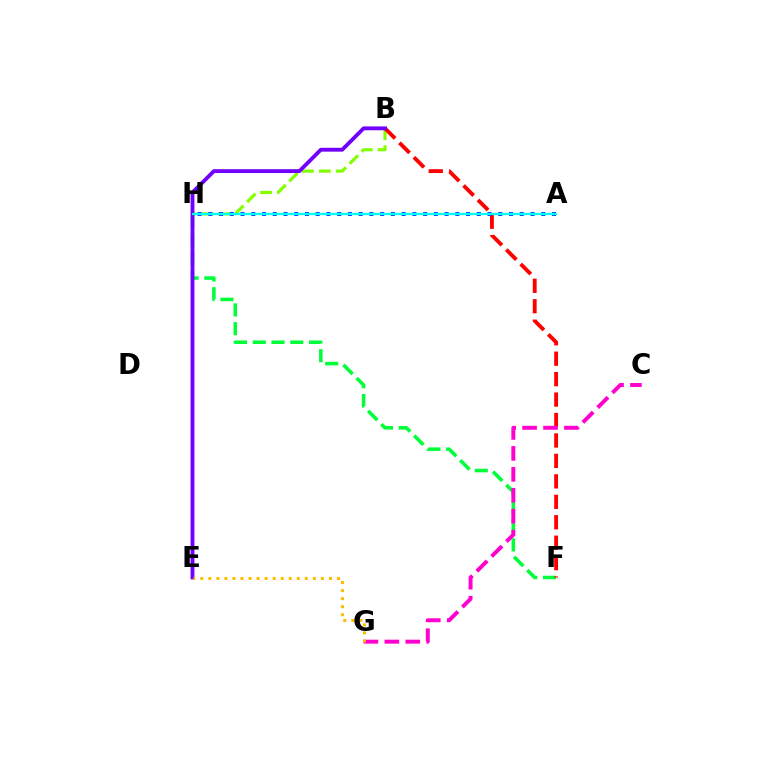{('B', 'H'): [{'color': '#84ff00', 'line_style': 'dashed', 'thickness': 2.3}], ('F', 'H'): [{'color': '#00ff39', 'line_style': 'dashed', 'thickness': 2.55}], ('B', 'F'): [{'color': '#ff0000', 'line_style': 'dashed', 'thickness': 2.78}], ('C', 'G'): [{'color': '#ff00cf', 'line_style': 'dashed', 'thickness': 2.84}], ('B', 'E'): [{'color': '#7200ff', 'line_style': 'solid', 'thickness': 2.77}], ('A', 'H'): [{'color': '#004bff', 'line_style': 'dotted', 'thickness': 2.92}, {'color': '#00fff6', 'line_style': 'solid', 'thickness': 1.56}], ('E', 'G'): [{'color': '#ffbd00', 'line_style': 'dotted', 'thickness': 2.19}]}